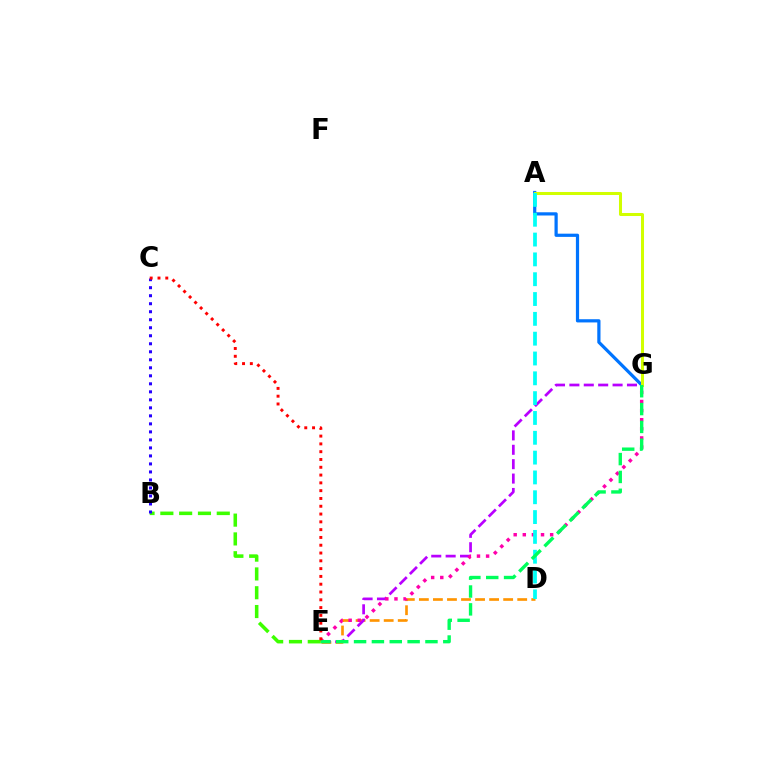{('A', 'G'): [{'color': '#0074ff', 'line_style': 'solid', 'thickness': 2.31}, {'color': '#d1ff00', 'line_style': 'solid', 'thickness': 2.18}], ('D', 'E'): [{'color': '#ff9400', 'line_style': 'dashed', 'thickness': 1.91}], ('E', 'G'): [{'color': '#b900ff', 'line_style': 'dashed', 'thickness': 1.96}, {'color': '#ff00ac', 'line_style': 'dotted', 'thickness': 2.48}, {'color': '#00ff5c', 'line_style': 'dashed', 'thickness': 2.42}], ('A', 'D'): [{'color': '#00fff6', 'line_style': 'dashed', 'thickness': 2.69}], ('B', 'E'): [{'color': '#3dff00', 'line_style': 'dashed', 'thickness': 2.55}], ('B', 'C'): [{'color': '#2500ff', 'line_style': 'dotted', 'thickness': 2.18}], ('C', 'E'): [{'color': '#ff0000', 'line_style': 'dotted', 'thickness': 2.12}]}